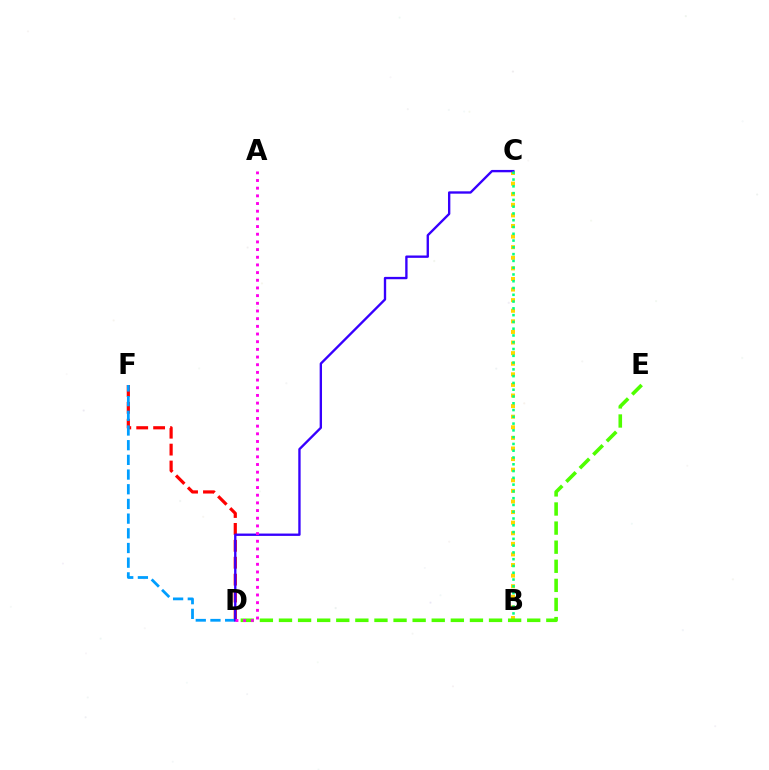{('D', 'F'): [{'color': '#ff0000', 'line_style': 'dashed', 'thickness': 2.3}, {'color': '#009eff', 'line_style': 'dashed', 'thickness': 2.0}], ('B', 'C'): [{'color': '#ffd500', 'line_style': 'dotted', 'thickness': 2.88}, {'color': '#00ff86', 'line_style': 'dotted', 'thickness': 1.84}], ('C', 'D'): [{'color': '#3700ff', 'line_style': 'solid', 'thickness': 1.69}], ('D', 'E'): [{'color': '#4fff00', 'line_style': 'dashed', 'thickness': 2.59}], ('A', 'D'): [{'color': '#ff00ed', 'line_style': 'dotted', 'thickness': 2.09}]}